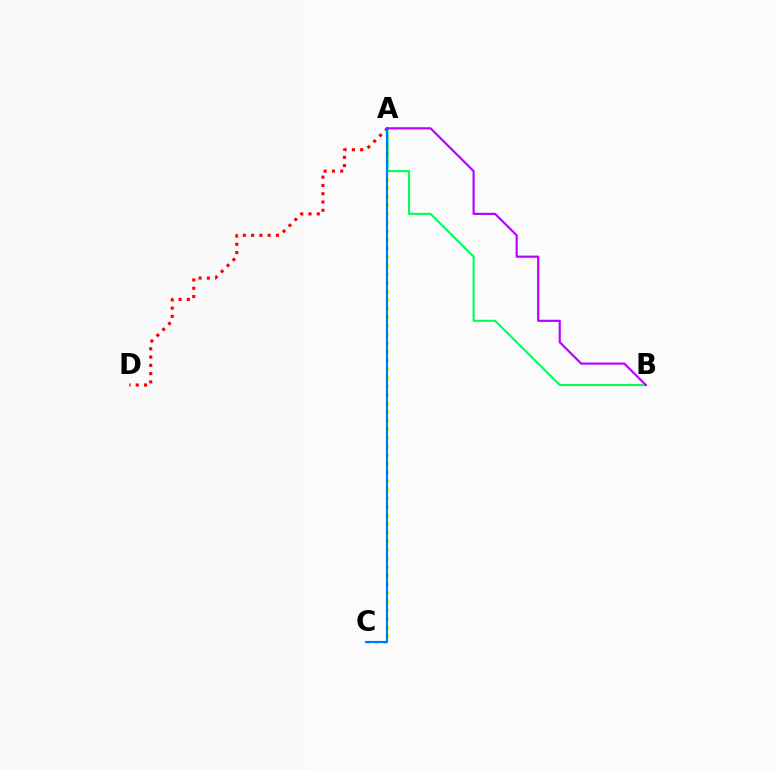{('A', 'C'): [{'color': '#d1ff00', 'line_style': 'dotted', 'thickness': 2.34}, {'color': '#0074ff', 'line_style': 'solid', 'thickness': 1.54}], ('A', 'B'): [{'color': '#00ff5c', 'line_style': 'solid', 'thickness': 1.5}, {'color': '#b900ff', 'line_style': 'solid', 'thickness': 1.56}], ('A', 'D'): [{'color': '#ff0000', 'line_style': 'dotted', 'thickness': 2.25}]}